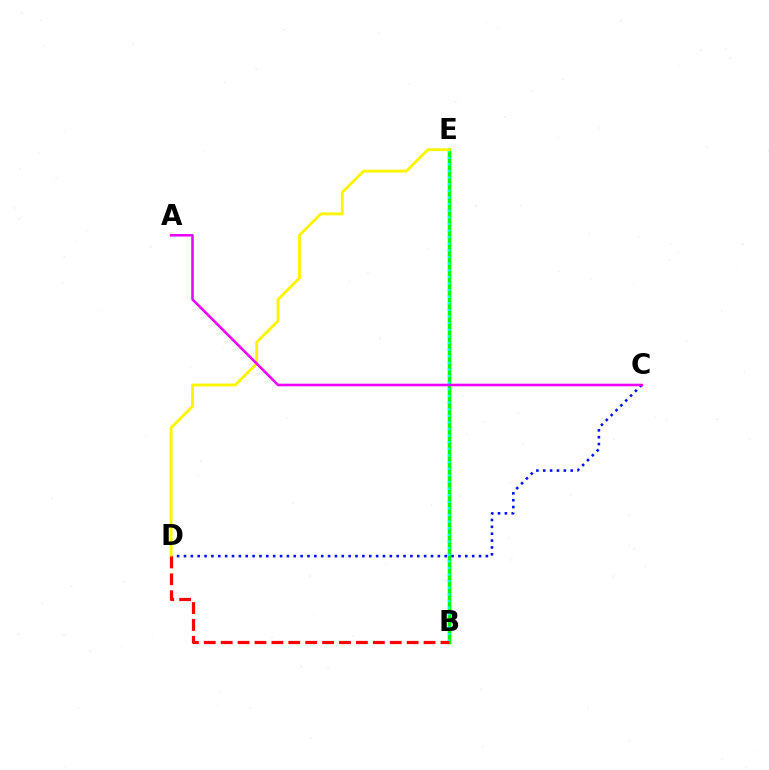{('B', 'E'): [{'color': '#08ff00', 'line_style': 'solid', 'thickness': 2.49}, {'color': '#00fff6', 'line_style': 'dotted', 'thickness': 1.8}], ('C', 'D'): [{'color': '#0010ff', 'line_style': 'dotted', 'thickness': 1.86}], ('D', 'E'): [{'color': '#fcf500', 'line_style': 'solid', 'thickness': 2.06}], ('A', 'C'): [{'color': '#ee00ff', 'line_style': 'solid', 'thickness': 1.85}], ('B', 'D'): [{'color': '#ff0000', 'line_style': 'dashed', 'thickness': 2.3}]}